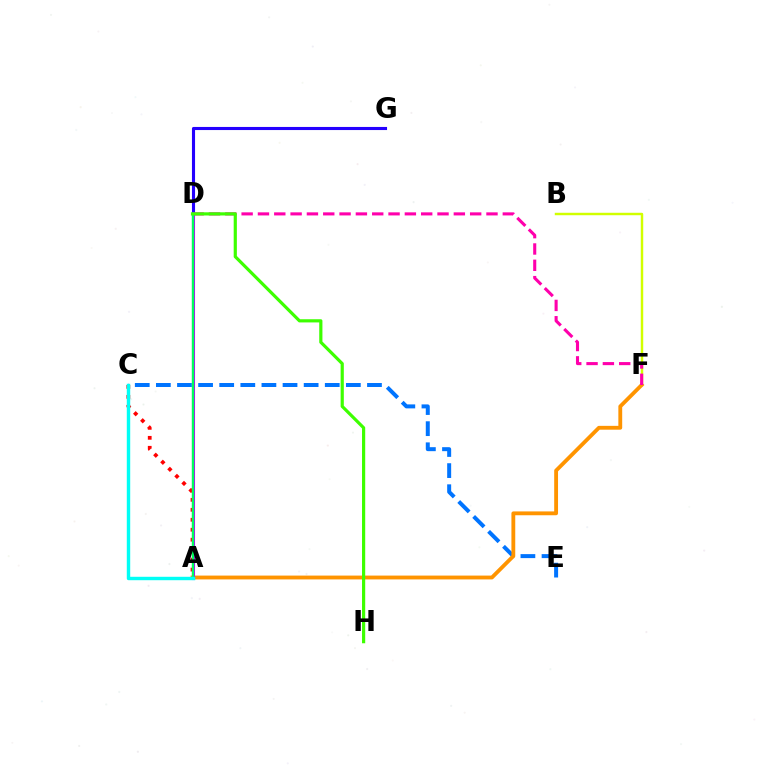{('B', 'F'): [{'color': '#d1ff00', 'line_style': 'solid', 'thickness': 1.76}], ('C', 'E'): [{'color': '#0074ff', 'line_style': 'dashed', 'thickness': 2.87}], ('D', 'G'): [{'color': '#2500ff', 'line_style': 'solid', 'thickness': 2.23}], ('A', 'F'): [{'color': '#ff9400', 'line_style': 'solid', 'thickness': 2.76}], ('D', 'F'): [{'color': '#ff00ac', 'line_style': 'dashed', 'thickness': 2.22}], ('A', 'C'): [{'color': '#ff0000', 'line_style': 'dotted', 'thickness': 2.71}, {'color': '#00fff6', 'line_style': 'solid', 'thickness': 2.46}], ('A', 'D'): [{'color': '#b900ff', 'line_style': 'solid', 'thickness': 2.21}, {'color': '#00ff5c', 'line_style': 'solid', 'thickness': 1.71}], ('D', 'H'): [{'color': '#3dff00', 'line_style': 'solid', 'thickness': 2.29}]}